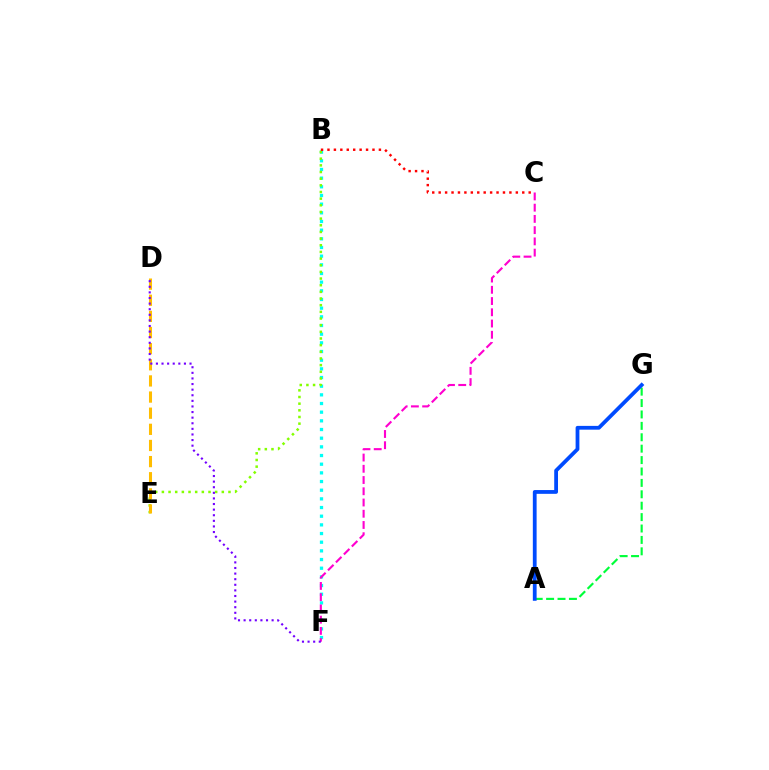{('B', 'F'): [{'color': '#00fff6', 'line_style': 'dotted', 'thickness': 2.36}], ('B', 'E'): [{'color': '#84ff00', 'line_style': 'dotted', 'thickness': 1.81}], ('D', 'E'): [{'color': '#ffbd00', 'line_style': 'dashed', 'thickness': 2.19}], ('A', 'G'): [{'color': '#00ff39', 'line_style': 'dashed', 'thickness': 1.55}, {'color': '#004bff', 'line_style': 'solid', 'thickness': 2.72}], ('C', 'F'): [{'color': '#ff00cf', 'line_style': 'dashed', 'thickness': 1.53}], ('D', 'F'): [{'color': '#7200ff', 'line_style': 'dotted', 'thickness': 1.52}], ('B', 'C'): [{'color': '#ff0000', 'line_style': 'dotted', 'thickness': 1.75}]}